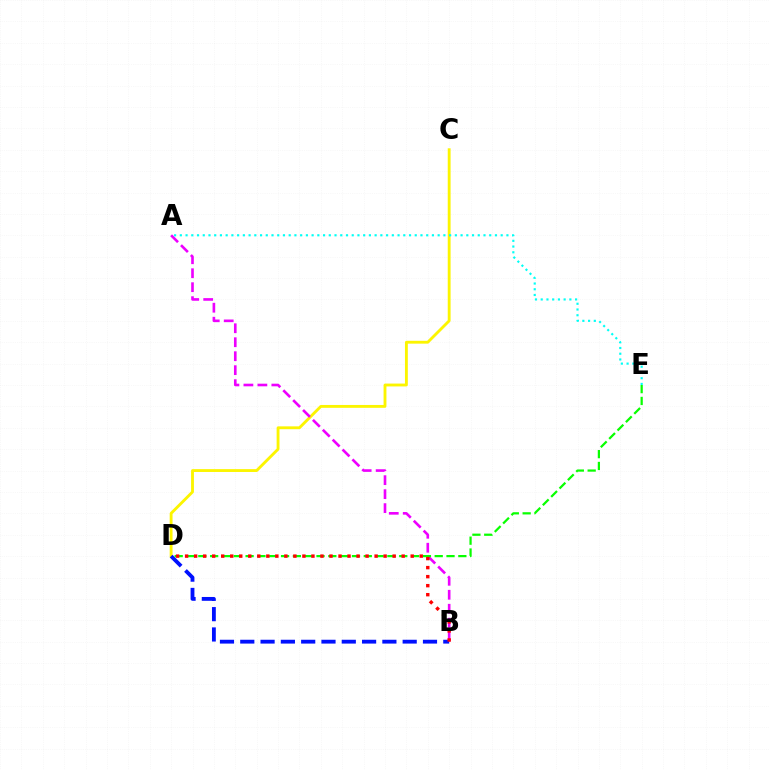{('C', 'D'): [{'color': '#fcf500', 'line_style': 'solid', 'thickness': 2.05}], ('A', 'B'): [{'color': '#ee00ff', 'line_style': 'dashed', 'thickness': 1.9}], ('B', 'D'): [{'color': '#0010ff', 'line_style': 'dashed', 'thickness': 2.76}, {'color': '#ff0000', 'line_style': 'dotted', 'thickness': 2.45}], ('D', 'E'): [{'color': '#08ff00', 'line_style': 'dashed', 'thickness': 1.61}], ('A', 'E'): [{'color': '#00fff6', 'line_style': 'dotted', 'thickness': 1.56}]}